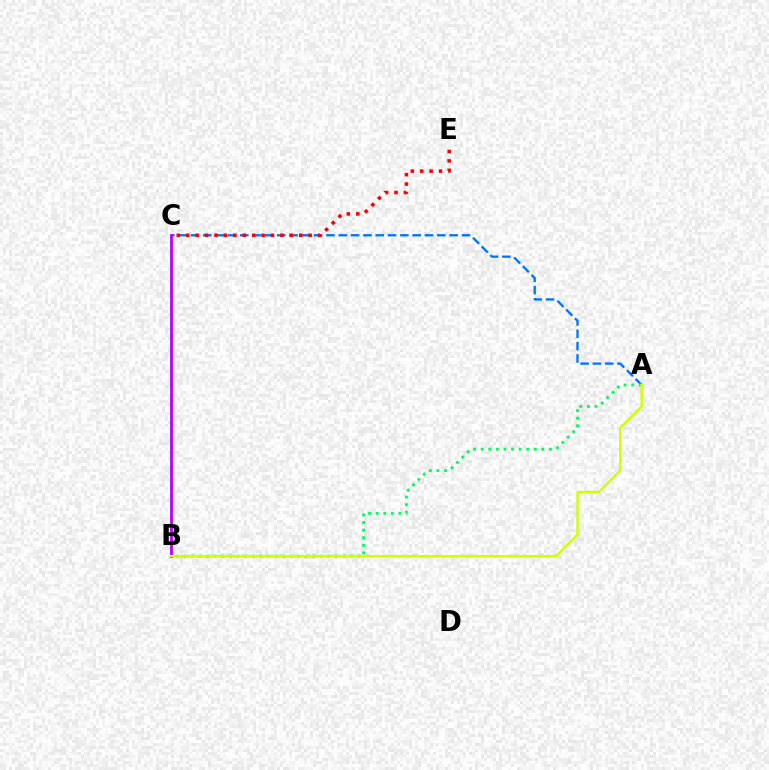{('A', 'C'): [{'color': '#0074ff', 'line_style': 'dashed', 'thickness': 1.67}], ('B', 'C'): [{'color': '#b900ff', 'line_style': 'solid', 'thickness': 2.01}], ('C', 'E'): [{'color': '#ff0000', 'line_style': 'dotted', 'thickness': 2.56}], ('A', 'B'): [{'color': '#00ff5c', 'line_style': 'dotted', 'thickness': 2.06}, {'color': '#d1ff00', 'line_style': 'solid', 'thickness': 1.73}]}